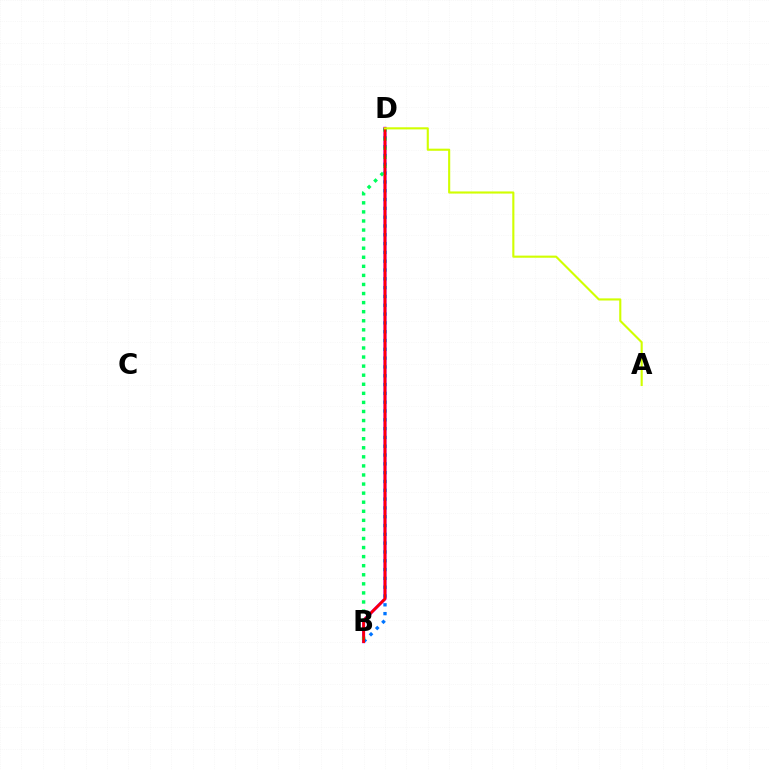{('B', 'D'): [{'color': '#b900ff', 'line_style': 'solid', 'thickness': 2.22}, {'color': '#0074ff', 'line_style': 'dotted', 'thickness': 2.39}, {'color': '#00ff5c', 'line_style': 'dotted', 'thickness': 2.46}, {'color': '#ff0000', 'line_style': 'solid', 'thickness': 1.88}], ('A', 'D'): [{'color': '#d1ff00', 'line_style': 'solid', 'thickness': 1.52}]}